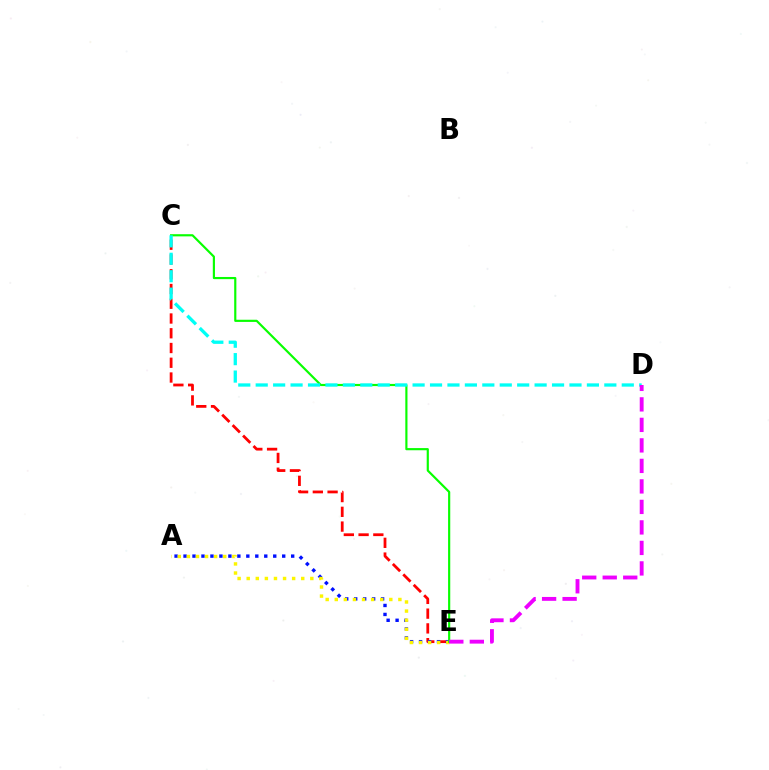{('C', 'E'): [{'color': '#ff0000', 'line_style': 'dashed', 'thickness': 2.0}, {'color': '#08ff00', 'line_style': 'solid', 'thickness': 1.56}], ('A', 'E'): [{'color': '#0010ff', 'line_style': 'dotted', 'thickness': 2.44}, {'color': '#fcf500', 'line_style': 'dotted', 'thickness': 2.47}], ('C', 'D'): [{'color': '#00fff6', 'line_style': 'dashed', 'thickness': 2.37}], ('D', 'E'): [{'color': '#ee00ff', 'line_style': 'dashed', 'thickness': 2.79}]}